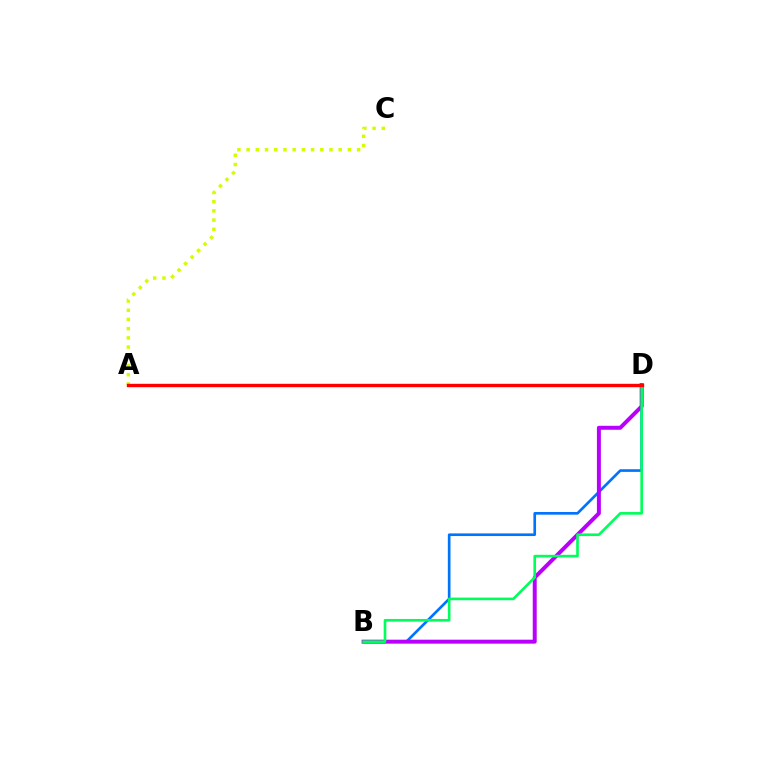{('B', 'D'): [{'color': '#0074ff', 'line_style': 'solid', 'thickness': 1.91}, {'color': '#b900ff', 'line_style': 'solid', 'thickness': 2.85}, {'color': '#00ff5c', 'line_style': 'solid', 'thickness': 1.89}], ('A', 'C'): [{'color': '#d1ff00', 'line_style': 'dotted', 'thickness': 2.5}], ('A', 'D'): [{'color': '#ff0000', 'line_style': 'solid', 'thickness': 2.43}]}